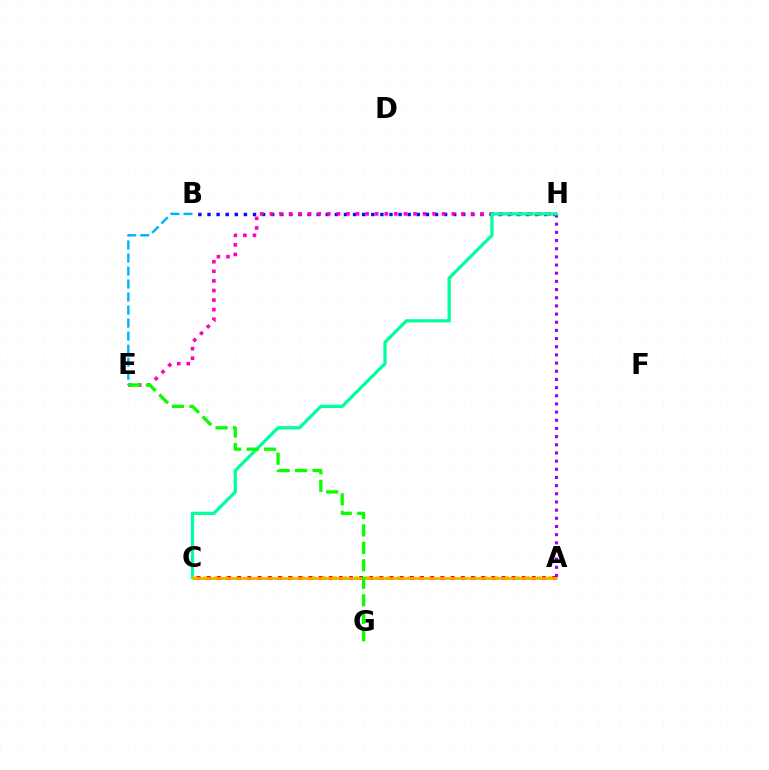{('B', 'H'): [{'color': '#0010ff', 'line_style': 'dotted', 'thickness': 2.47}], ('E', 'H'): [{'color': '#ff00bd', 'line_style': 'dotted', 'thickness': 2.6}], ('A', 'H'): [{'color': '#9b00ff', 'line_style': 'dotted', 'thickness': 2.22}], ('C', 'H'): [{'color': '#00ff9d', 'line_style': 'solid', 'thickness': 2.34}], ('A', 'C'): [{'color': '#b3ff00', 'line_style': 'dotted', 'thickness': 2.92}, {'color': '#ff0000', 'line_style': 'dotted', 'thickness': 2.76}, {'color': '#ffa500', 'line_style': 'solid', 'thickness': 1.89}], ('B', 'E'): [{'color': '#00b5ff', 'line_style': 'dashed', 'thickness': 1.77}], ('E', 'G'): [{'color': '#08ff00', 'line_style': 'dashed', 'thickness': 2.37}]}